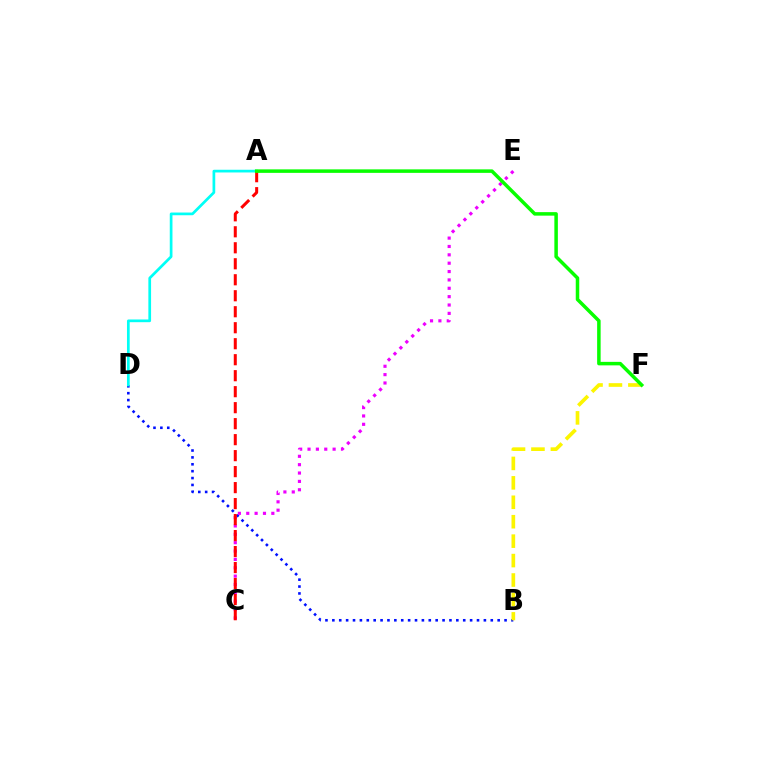{('B', 'D'): [{'color': '#0010ff', 'line_style': 'dotted', 'thickness': 1.87}], ('B', 'F'): [{'color': '#fcf500', 'line_style': 'dashed', 'thickness': 2.64}], ('A', 'D'): [{'color': '#00fff6', 'line_style': 'solid', 'thickness': 1.95}], ('C', 'E'): [{'color': '#ee00ff', 'line_style': 'dotted', 'thickness': 2.27}], ('A', 'C'): [{'color': '#ff0000', 'line_style': 'dashed', 'thickness': 2.17}], ('A', 'F'): [{'color': '#08ff00', 'line_style': 'solid', 'thickness': 2.52}]}